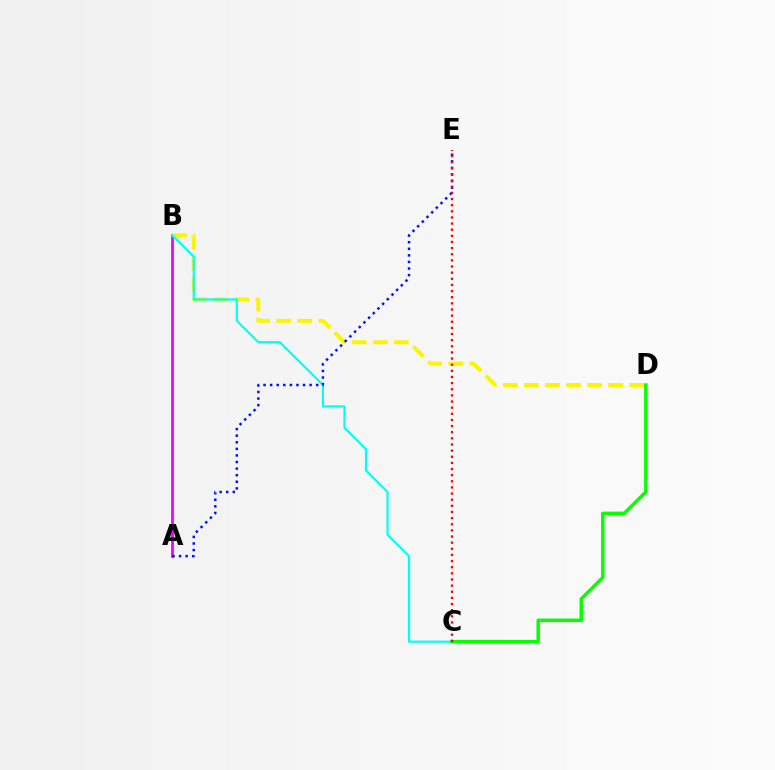{('A', 'B'): [{'color': '#ee00ff', 'line_style': 'solid', 'thickness': 1.98}], ('B', 'D'): [{'color': '#fcf500', 'line_style': 'dashed', 'thickness': 2.86}], ('B', 'C'): [{'color': '#00fff6', 'line_style': 'solid', 'thickness': 1.56}], ('A', 'E'): [{'color': '#0010ff', 'line_style': 'dotted', 'thickness': 1.79}], ('C', 'D'): [{'color': '#08ff00', 'line_style': 'solid', 'thickness': 2.5}], ('C', 'E'): [{'color': '#ff0000', 'line_style': 'dotted', 'thickness': 1.67}]}